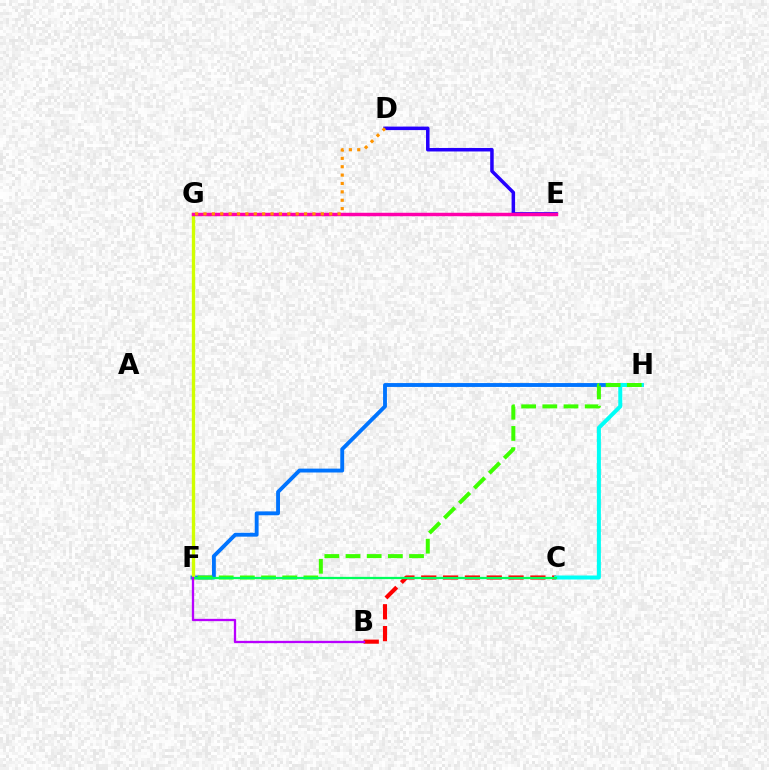{('F', 'H'): [{'color': '#0074ff', 'line_style': 'solid', 'thickness': 2.78}, {'color': '#3dff00', 'line_style': 'dashed', 'thickness': 2.88}], ('B', 'C'): [{'color': '#ff0000', 'line_style': 'dashed', 'thickness': 2.97}], ('C', 'H'): [{'color': '#00fff6', 'line_style': 'solid', 'thickness': 2.87}], ('D', 'E'): [{'color': '#2500ff', 'line_style': 'solid', 'thickness': 2.53}], ('F', 'G'): [{'color': '#d1ff00', 'line_style': 'solid', 'thickness': 2.4}], ('E', 'G'): [{'color': '#ff00ac', 'line_style': 'solid', 'thickness': 2.49}], ('D', 'G'): [{'color': '#ff9400', 'line_style': 'dotted', 'thickness': 2.28}], ('C', 'F'): [{'color': '#00ff5c', 'line_style': 'solid', 'thickness': 1.63}], ('B', 'F'): [{'color': '#b900ff', 'line_style': 'solid', 'thickness': 1.66}]}